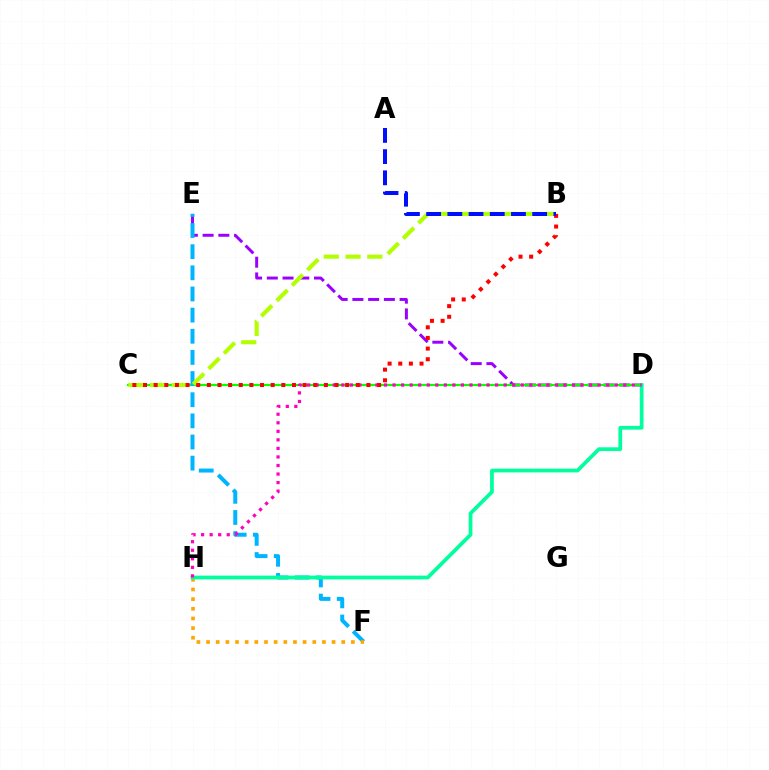{('D', 'E'): [{'color': '#9b00ff', 'line_style': 'dashed', 'thickness': 2.14}], ('C', 'D'): [{'color': '#08ff00', 'line_style': 'solid', 'thickness': 1.57}], ('E', 'F'): [{'color': '#00b5ff', 'line_style': 'dashed', 'thickness': 2.87}], ('F', 'H'): [{'color': '#ffa500', 'line_style': 'dotted', 'thickness': 2.62}], ('D', 'H'): [{'color': '#00ff9d', 'line_style': 'solid', 'thickness': 2.69}, {'color': '#ff00bd', 'line_style': 'dotted', 'thickness': 2.32}], ('B', 'C'): [{'color': '#b3ff00', 'line_style': 'dashed', 'thickness': 2.96}, {'color': '#ff0000', 'line_style': 'dotted', 'thickness': 2.89}], ('A', 'B'): [{'color': '#0010ff', 'line_style': 'dashed', 'thickness': 2.88}]}